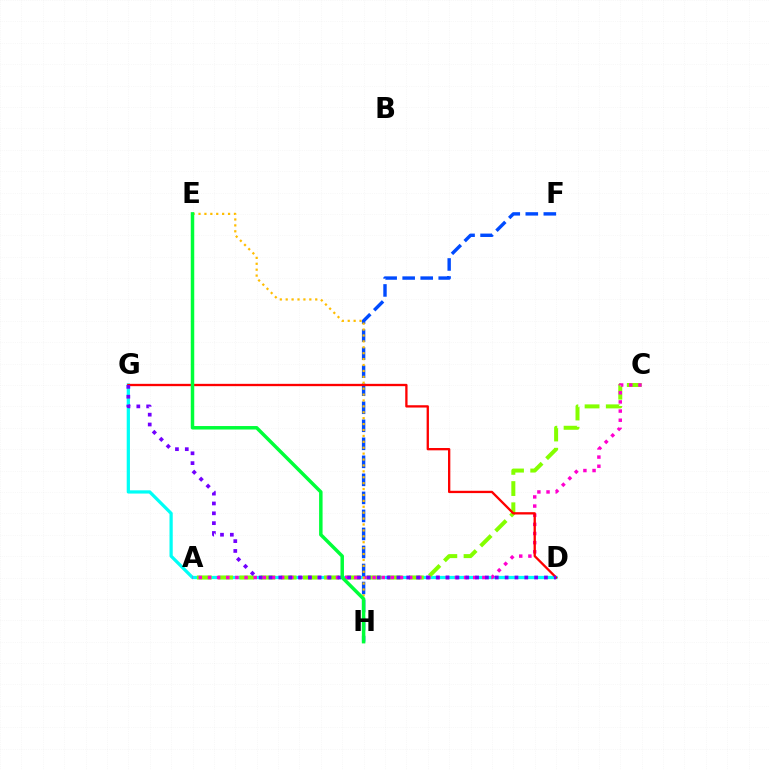{('D', 'G'): [{'color': '#00fff6', 'line_style': 'solid', 'thickness': 2.33}, {'color': '#ff0000', 'line_style': 'solid', 'thickness': 1.67}, {'color': '#7200ff', 'line_style': 'dotted', 'thickness': 2.67}], ('A', 'C'): [{'color': '#84ff00', 'line_style': 'dashed', 'thickness': 2.88}, {'color': '#ff00cf', 'line_style': 'dotted', 'thickness': 2.49}], ('F', 'H'): [{'color': '#004bff', 'line_style': 'dashed', 'thickness': 2.45}], ('E', 'H'): [{'color': '#ffbd00', 'line_style': 'dotted', 'thickness': 1.6}, {'color': '#00ff39', 'line_style': 'solid', 'thickness': 2.5}]}